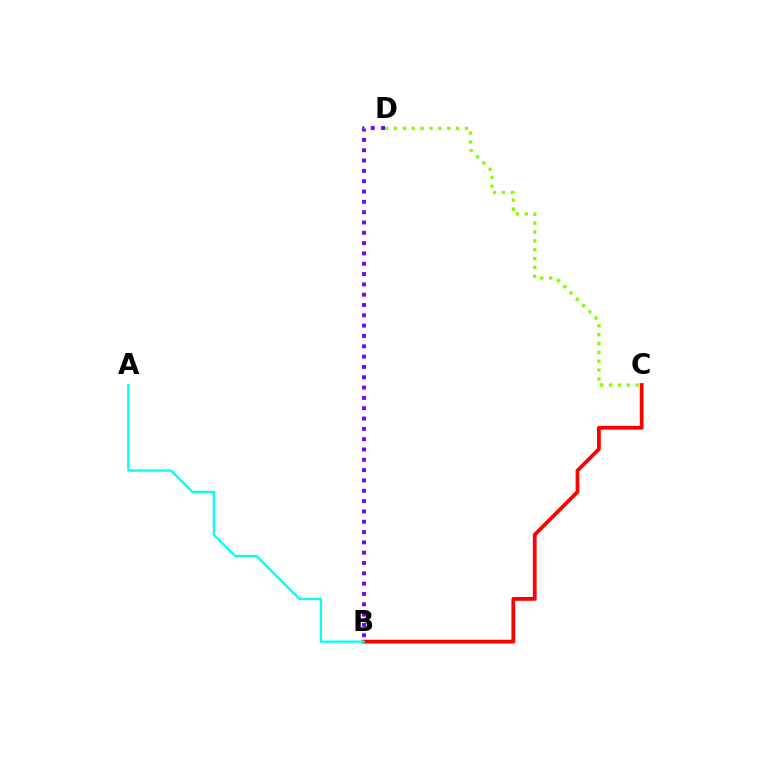{('B', 'C'): [{'color': '#ff0000', 'line_style': 'solid', 'thickness': 2.71}], ('C', 'D'): [{'color': '#84ff00', 'line_style': 'dotted', 'thickness': 2.41}], ('B', 'D'): [{'color': '#7200ff', 'line_style': 'dotted', 'thickness': 2.8}], ('A', 'B'): [{'color': '#00fff6', 'line_style': 'solid', 'thickness': 1.64}]}